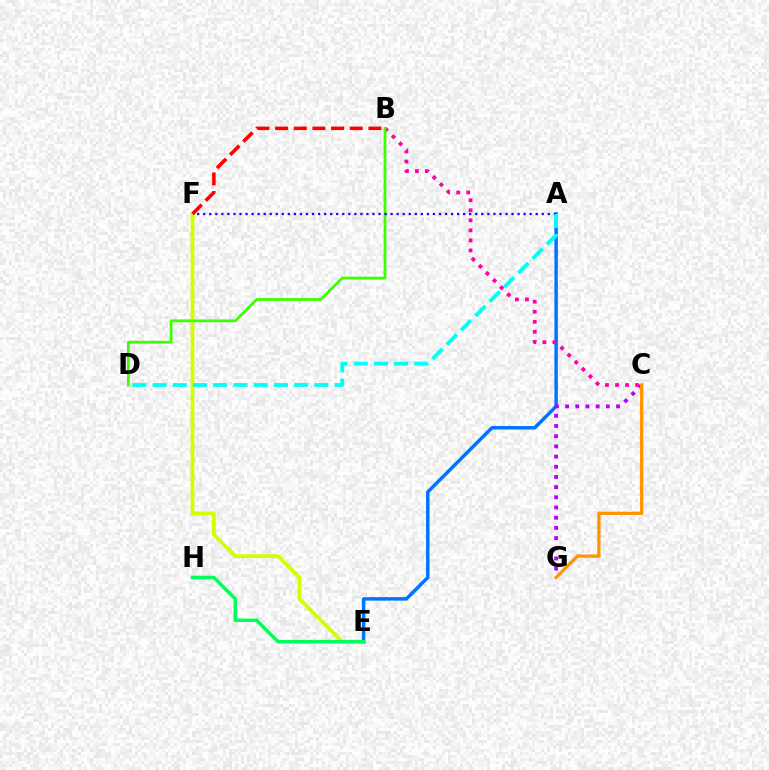{('E', 'F'): [{'color': '#d1ff00', 'line_style': 'solid', 'thickness': 2.71}], ('A', 'E'): [{'color': '#0074ff', 'line_style': 'solid', 'thickness': 2.5}], ('E', 'H'): [{'color': '#00ff5c', 'line_style': 'solid', 'thickness': 2.51}], ('B', 'C'): [{'color': '#ff00ac', 'line_style': 'dotted', 'thickness': 2.73}], ('C', 'G'): [{'color': '#b900ff', 'line_style': 'dotted', 'thickness': 2.77}, {'color': '#ff9400', 'line_style': 'solid', 'thickness': 2.34}], ('B', 'F'): [{'color': '#ff0000', 'line_style': 'dashed', 'thickness': 2.53}], ('B', 'D'): [{'color': '#3dff00', 'line_style': 'solid', 'thickness': 1.99}], ('A', 'F'): [{'color': '#2500ff', 'line_style': 'dotted', 'thickness': 1.64}], ('A', 'D'): [{'color': '#00fff6', 'line_style': 'dashed', 'thickness': 2.75}]}